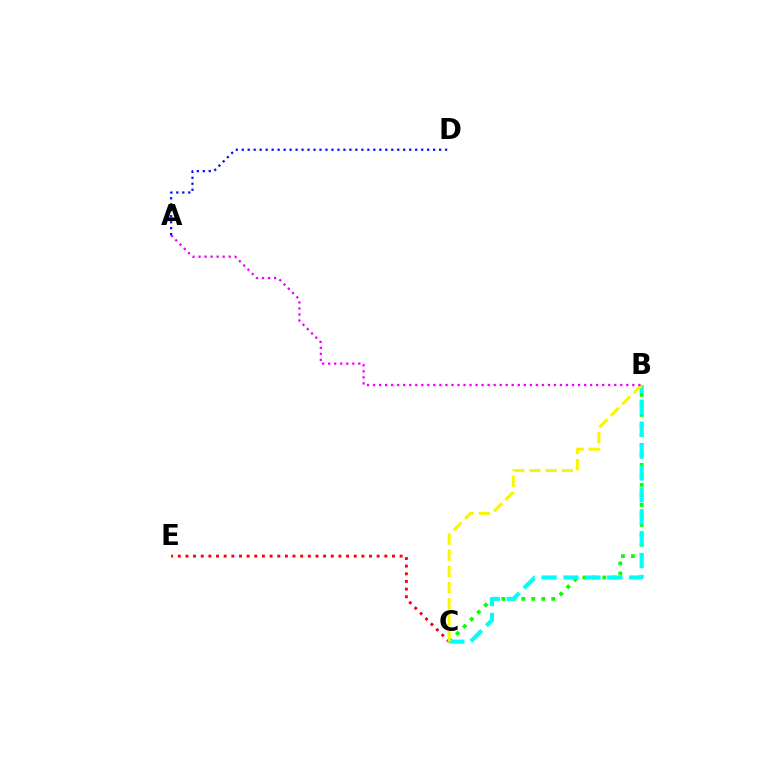{('B', 'C'): [{'color': '#08ff00', 'line_style': 'dotted', 'thickness': 2.72}, {'color': '#00fff6', 'line_style': 'dashed', 'thickness': 2.97}, {'color': '#fcf500', 'line_style': 'dashed', 'thickness': 2.19}], ('C', 'E'): [{'color': '#ff0000', 'line_style': 'dotted', 'thickness': 2.08}], ('A', 'B'): [{'color': '#ee00ff', 'line_style': 'dotted', 'thickness': 1.64}], ('A', 'D'): [{'color': '#0010ff', 'line_style': 'dotted', 'thickness': 1.62}]}